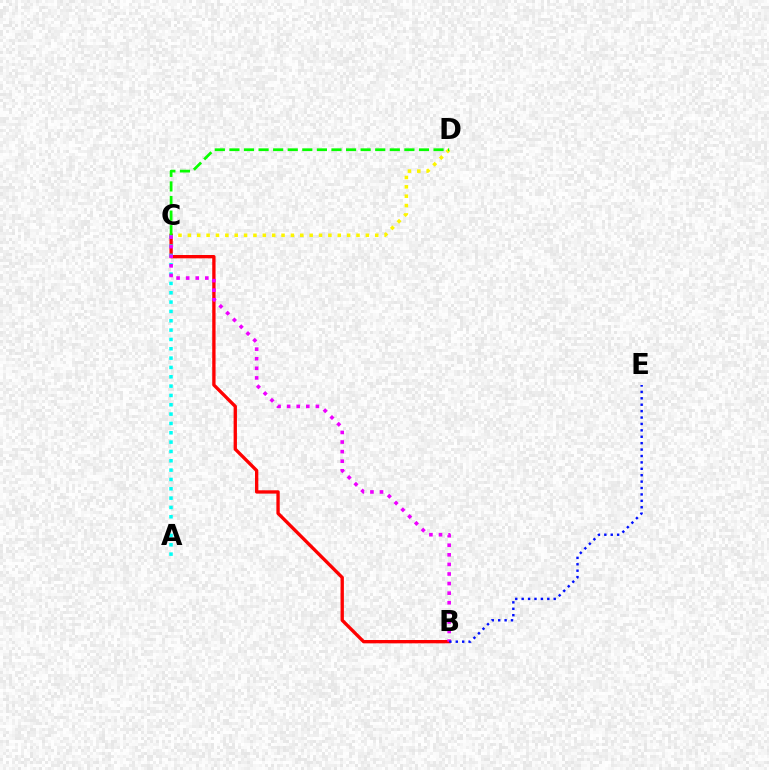{('C', 'D'): [{'color': '#fcf500', 'line_style': 'dotted', 'thickness': 2.55}, {'color': '#08ff00', 'line_style': 'dashed', 'thickness': 1.98}], ('B', 'C'): [{'color': '#ff0000', 'line_style': 'solid', 'thickness': 2.4}, {'color': '#ee00ff', 'line_style': 'dotted', 'thickness': 2.6}], ('A', 'C'): [{'color': '#00fff6', 'line_style': 'dotted', 'thickness': 2.54}], ('B', 'E'): [{'color': '#0010ff', 'line_style': 'dotted', 'thickness': 1.74}]}